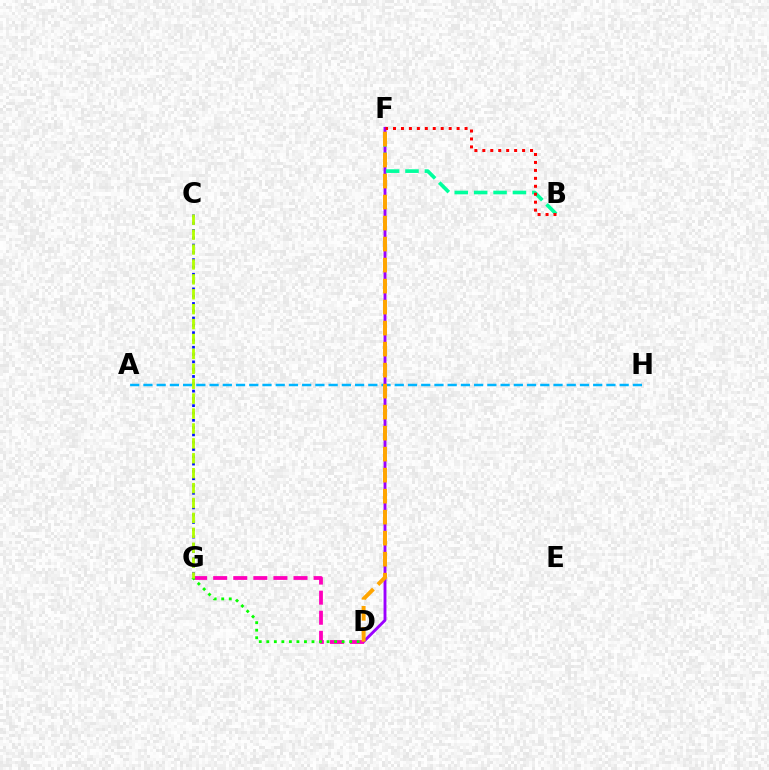{('A', 'H'): [{'color': '#00b5ff', 'line_style': 'dashed', 'thickness': 1.8}], ('D', 'F'): [{'color': '#9b00ff', 'line_style': 'solid', 'thickness': 2.07}, {'color': '#ffa500', 'line_style': 'dashed', 'thickness': 2.85}], ('D', 'G'): [{'color': '#ff00bd', 'line_style': 'dashed', 'thickness': 2.73}, {'color': '#08ff00', 'line_style': 'dotted', 'thickness': 2.05}], ('B', 'F'): [{'color': '#00ff9d', 'line_style': 'dashed', 'thickness': 2.63}, {'color': '#ff0000', 'line_style': 'dotted', 'thickness': 2.16}], ('C', 'G'): [{'color': '#0010ff', 'line_style': 'dotted', 'thickness': 1.98}, {'color': '#b3ff00', 'line_style': 'dashed', 'thickness': 2.03}]}